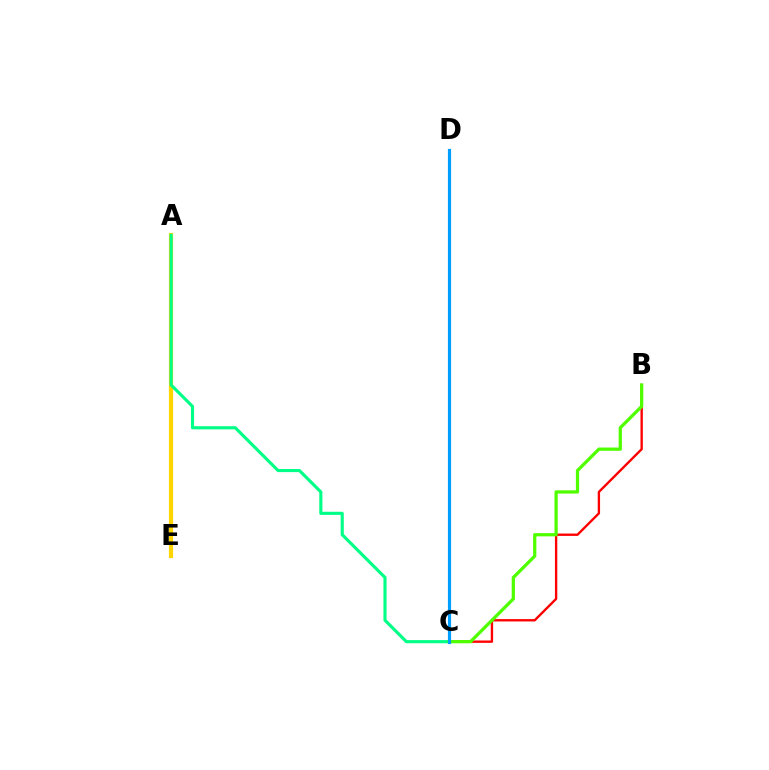{('A', 'E'): [{'color': '#ff00ed', 'line_style': 'solid', 'thickness': 2.63}, {'color': '#3700ff', 'line_style': 'dashed', 'thickness': 2.64}, {'color': '#ffd500', 'line_style': 'solid', 'thickness': 3.0}], ('B', 'C'): [{'color': '#ff0000', 'line_style': 'solid', 'thickness': 1.7}, {'color': '#4fff00', 'line_style': 'solid', 'thickness': 2.33}], ('A', 'C'): [{'color': '#00ff86', 'line_style': 'solid', 'thickness': 2.25}], ('C', 'D'): [{'color': '#009eff', 'line_style': 'solid', 'thickness': 2.28}]}